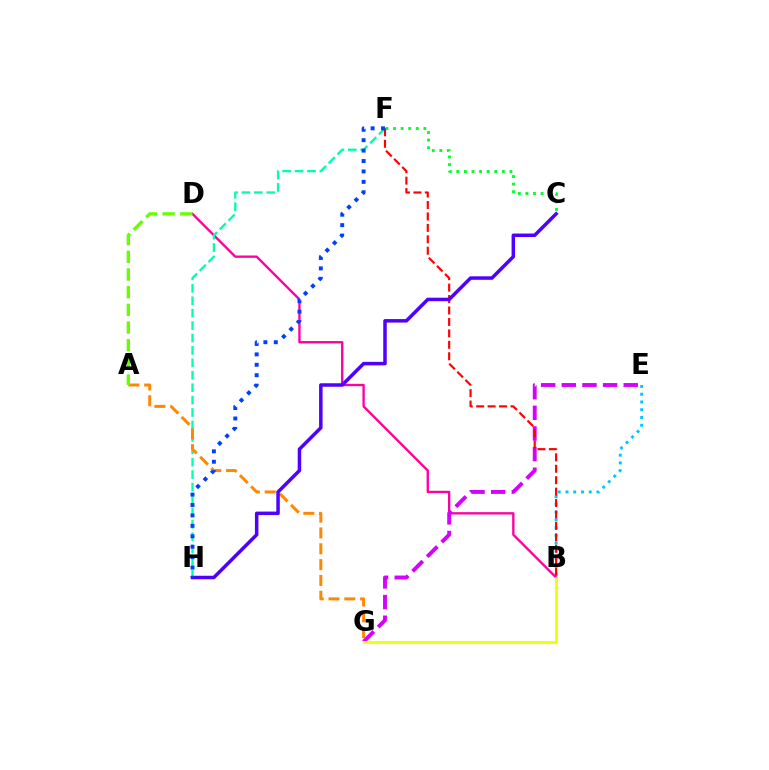{('B', 'E'): [{'color': '#00c7ff', 'line_style': 'dotted', 'thickness': 2.11}], ('B', 'D'): [{'color': '#ff00a0', 'line_style': 'solid', 'thickness': 1.7}], ('C', 'F'): [{'color': '#00ff27', 'line_style': 'dotted', 'thickness': 2.06}], ('E', 'G'): [{'color': '#d600ff', 'line_style': 'dashed', 'thickness': 2.8}], ('B', 'G'): [{'color': '#eeff00', 'line_style': 'solid', 'thickness': 2.01}], ('F', 'H'): [{'color': '#00ffaf', 'line_style': 'dashed', 'thickness': 1.69}, {'color': '#003fff', 'line_style': 'dotted', 'thickness': 2.83}], ('B', 'F'): [{'color': '#ff0000', 'line_style': 'dashed', 'thickness': 1.55}], ('A', 'G'): [{'color': '#ff8800', 'line_style': 'dashed', 'thickness': 2.15}], ('A', 'D'): [{'color': '#66ff00', 'line_style': 'dashed', 'thickness': 2.4}], ('C', 'H'): [{'color': '#4f00ff', 'line_style': 'solid', 'thickness': 2.52}]}